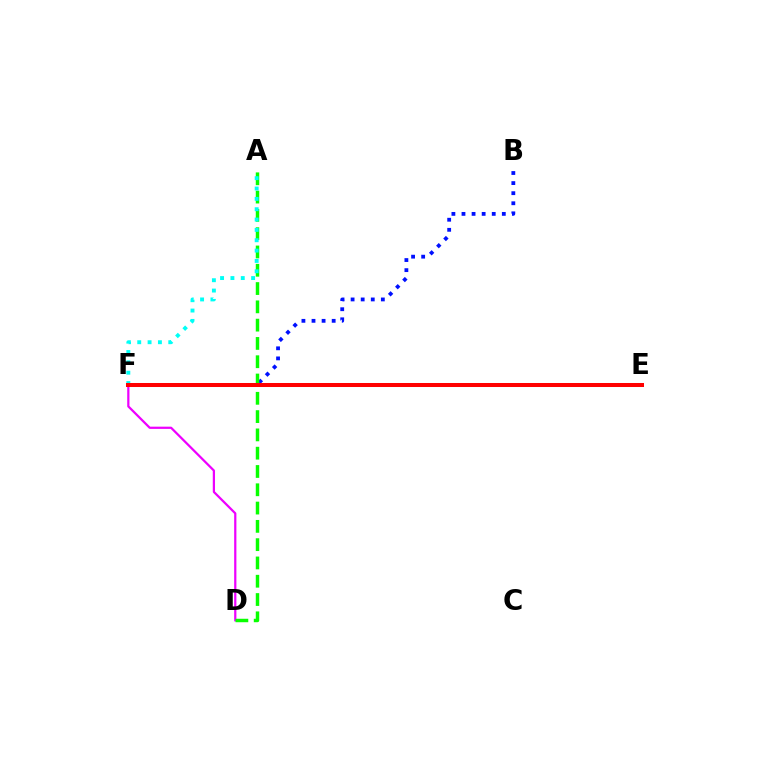{('D', 'F'): [{'color': '#ee00ff', 'line_style': 'solid', 'thickness': 1.6}], ('B', 'F'): [{'color': '#0010ff', 'line_style': 'dotted', 'thickness': 2.74}], ('E', 'F'): [{'color': '#fcf500', 'line_style': 'dashed', 'thickness': 1.63}, {'color': '#ff0000', 'line_style': 'solid', 'thickness': 2.89}], ('A', 'D'): [{'color': '#08ff00', 'line_style': 'dashed', 'thickness': 2.49}], ('A', 'F'): [{'color': '#00fff6', 'line_style': 'dotted', 'thickness': 2.81}]}